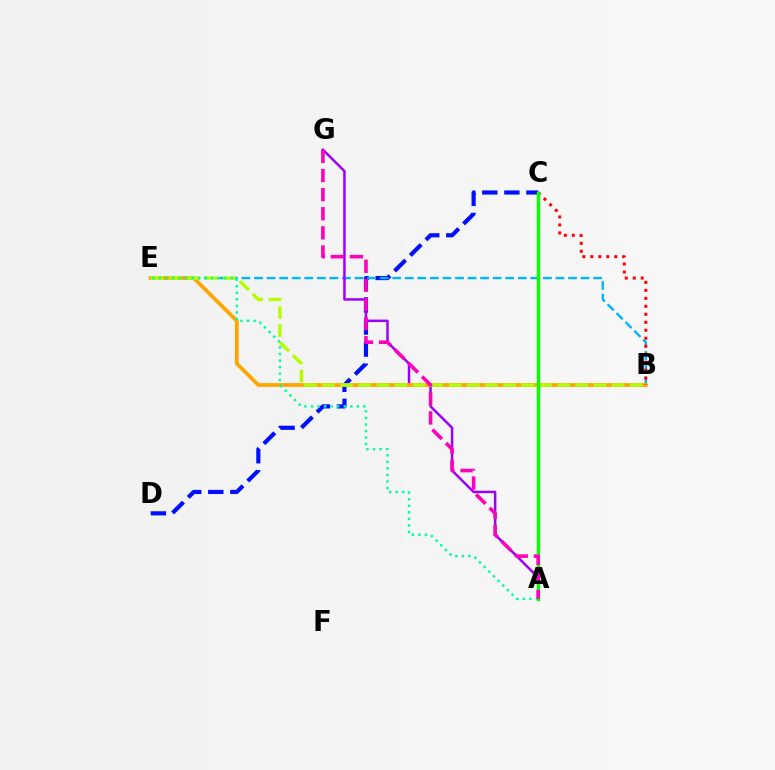{('C', 'D'): [{'color': '#0010ff', 'line_style': 'dashed', 'thickness': 3.0}], ('B', 'E'): [{'color': '#00b5ff', 'line_style': 'dashed', 'thickness': 1.71}, {'color': '#ffa500', 'line_style': 'solid', 'thickness': 2.71}, {'color': '#b3ff00', 'line_style': 'dashed', 'thickness': 2.46}], ('A', 'G'): [{'color': '#9b00ff', 'line_style': 'solid', 'thickness': 1.79}, {'color': '#ff00bd', 'line_style': 'dashed', 'thickness': 2.6}], ('B', 'C'): [{'color': '#ff0000', 'line_style': 'dotted', 'thickness': 2.17}], ('A', 'E'): [{'color': '#00ff9d', 'line_style': 'dotted', 'thickness': 1.78}], ('A', 'C'): [{'color': '#08ff00', 'line_style': 'solid', 'thickness': 2.44}]}